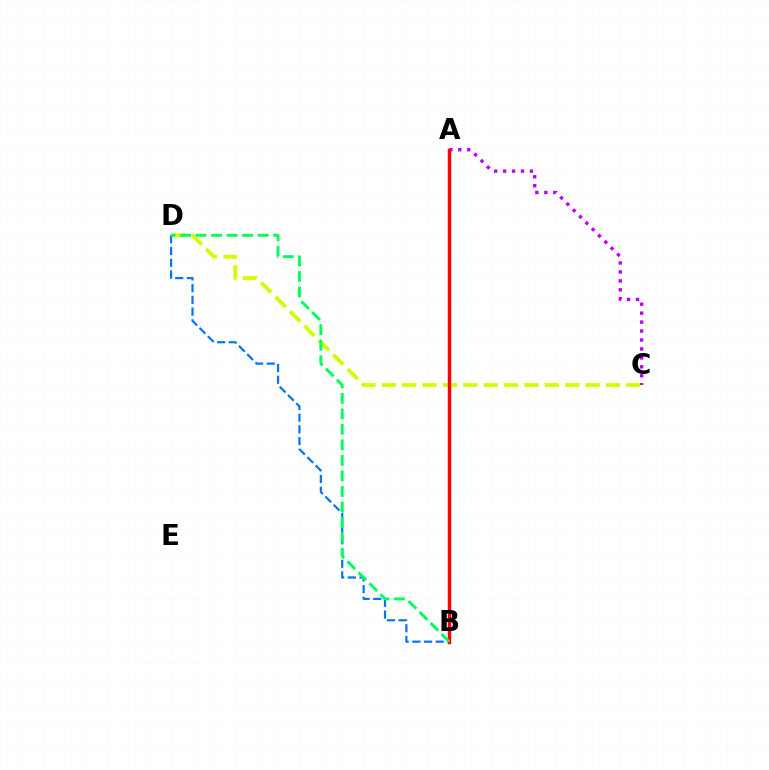{('C', 'D'): [{'color': '#d1ff00', 'line_style': 'dashed', 'thickness': 2.77}], ('B', 'D'): [{'color': '#0074ff', 'line_style': 'dashed', 'thickness': 1.59}, {'color': '#00ff5c', 'line_style': 'dashed', 'thickness': 2.11}], ('A', 'C'): [{'color': '#b900ff', 'line_style': 'dotted', 'thickness': 2.43}], ('A', 'B'): [{'color': '#ff0000', 'line_style': 'solid', 'thickness': 2.47}]}